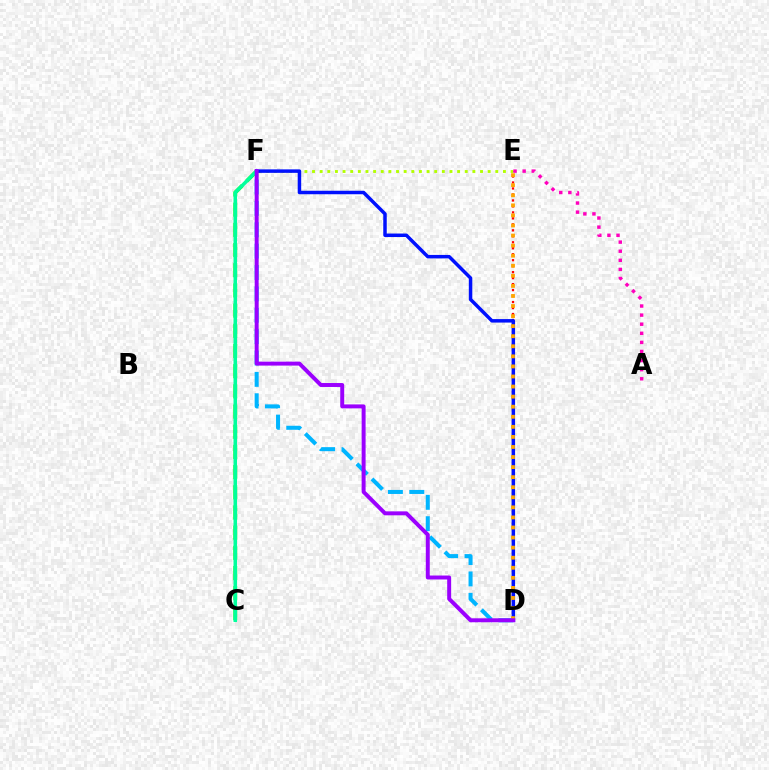{('D', 'F'): [{'color': '#00b5ff', 'line_style': 'dashed', 'thickness': 2.9}, {'color': '#0010ff', 'line_style': 'solid', 'thickness': 2.51}, {'color': '#9b00ff', 'line_style': 'solid', 'thickness': 2.85}], ('D', 'E'): [{'color': '#ff0000', 'line_style': 'dotted', 'thickness': 1.62}, {'color': '#ffa500', 'line_style': 'dotted', 'thickness': 2.74}], ('E', 'F'): [{'color': '#b3ff00', 'line_style': 'dotted', 'thickness': 2.07}], ('A', 'E'): [{'color': '#ff00bd', 'line_style': 'dotted', 'thickness': 2.47}], ('C', 'F'): [{'color': '#08ff00', 'line_style': 'dashed', 'thickness': 2.74}, {'color': '#00ff9d', 'line_style': 'solid', 'thickness': 2.54}]}